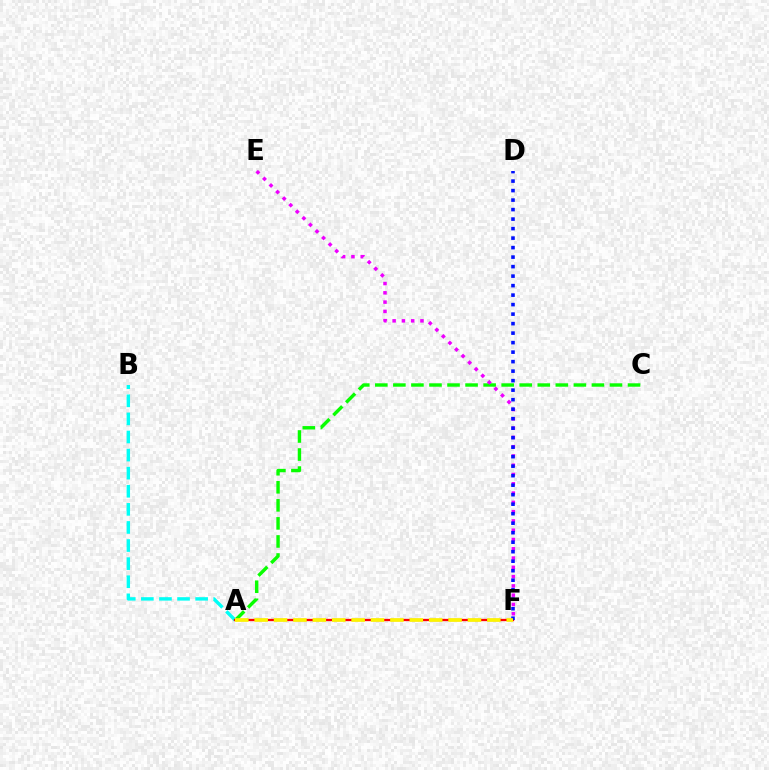{('A', 'C'): [{'color': '#08ff00', 'line_style': 'dashed', 'thickness': 2.45}], ('A', 'B'): [{'color': '#00fff6', 'line_style': 'dashed', 'thickness': 2.46}], ('E', 'F'): [{'color': '#ee00ff', 'line_style': 'dotted', 'thickness': 2.52}], ('A', 'F'): [{'color': '#ff0000', 'line_style': 'solid', 'thickness': 1.65}, {'color': '#fcf500', 'line_style': 'dashed', 'thickness': 2.63}], ('D', 'F'): [{'color': '#0010ff', 'line_style': 'dotted', 'thickness': 2.58}]}